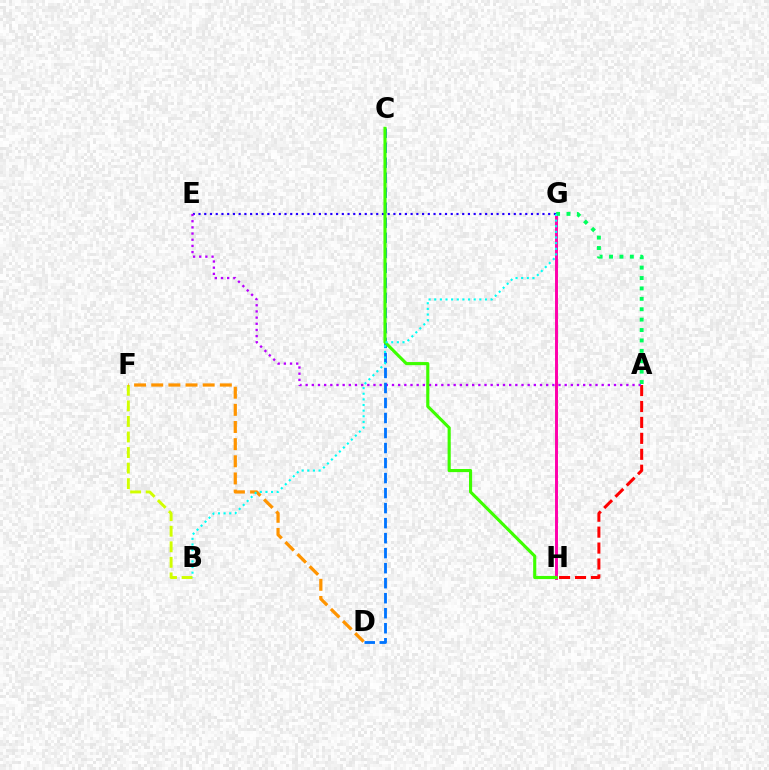{('G', 'H'): [{'color': '#ff00ac', 'line_style': 'solid', 'thickness': 2.12}], ('A', 'G'): [{'color': '#00ff5c', 'line_style': 'dotted', 'thickness': 2.83}], ('A', 'H'): [{'color': '#ff0000', 'line_style': 'dashed', 'thickness': 2.16}], ('B', 'F'): [{'color': '#d1ff00', 'line_style': 'dashed', 'thickness': 2.11}], ('E', 'G'): [{'color': '#2500ff', 'line_style': 'dotted', 'thickness': 1.56}], ('D', 'F'): [{'color': '#ff9400', 'line_style': 'dashed', 'thickness': 2.33}], ('A', 'E'): [{'color': '#b900ff', 'line_style': 'dotted', 'thickness': 1.68}], ('C', 'D'): [{'color': '#0074ff', 'line_style': 'dashed', 'thickness': 2.04}], ('C', 'H'): [{'color': '#3dff00', 'line_style': 'solid', 'thickness': 2.24}], ('B', 'G'): [{'color': '#00fff6', 'line_style': 'dotted', 'thickness': 1.53}]}